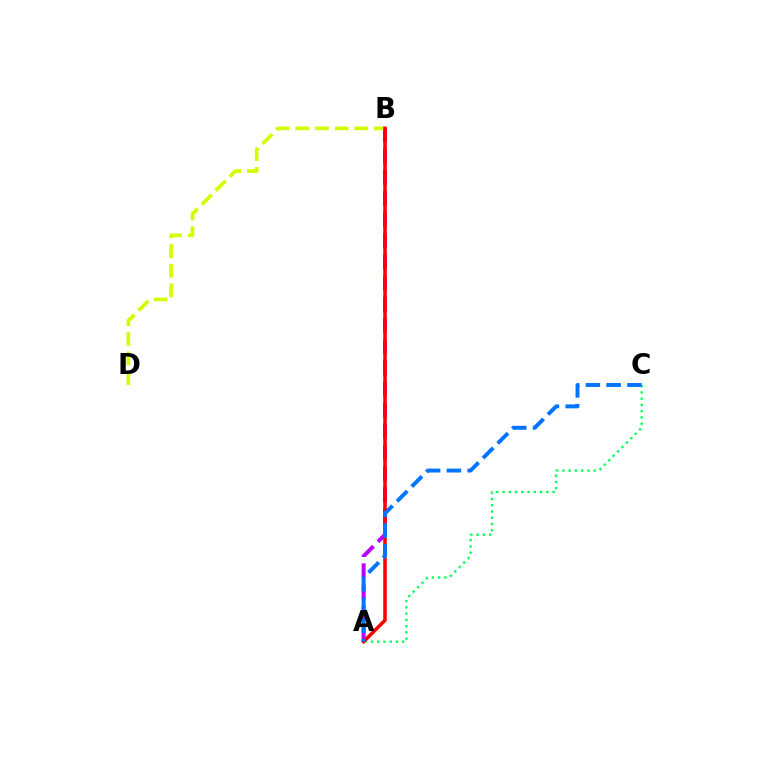{('A', 'C'): [{'color': '#00ff5c', 'line_style': 'dotted', 'thickness': 1.7}, {'color': '#0074ff', 'line_style': 'dashed', 'thickness': 2.82}], ('A', 'B'): [{'color': '#b900ff', 'line_style': 'dashed', 'thickness': 2.88}, {'color': '#ff0000', 'line_style': 'solid', 'thickness': 2.54}], ('B', 'D'): [{'color': '#d1ff00', 'line_style': 'dashed', 'thickness': 2.67}]}